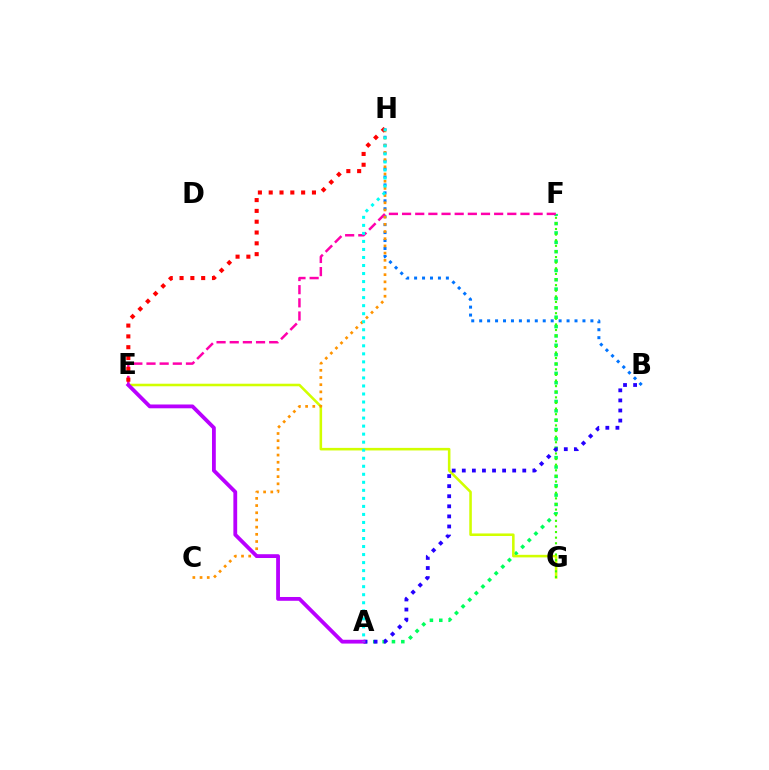{('A', 'F'): [{'color': '#00ff5c', 'line_style': 'dotted', 'thickness': 2.54}], ('E', 'G'): [{'color': '#d1ff00', 'line_style': 'solid', 'thickness': 1.85}], ('B', 'H'): [{'color': '#0074ff', 'line_style': 'dotted', 'thickness': 2.16}], ('E', 'F'): [{'color': '#ff00ac', 'line_style': 'dashed', 'thickness': 1.79}], ('F', 'G'): [{'color': '#3dff00', 'line_style': 'dotted', 'thickness': 1.52}], ('C', 'H'): [{'color': '#ff9400', 'line_style': 'dotted', 'thickness': 1.95}], ('E', 'H'): [{'color': '#ff0000', 'line_style': 'dotted', 'thickness': 2.94}], ('A', 'B'): [{'color': '#2500ff', 'line_style': 'dotted', 'thickness': 2.74}], ('A', 'E'): [{'color': '#b900ff', 'line_style': 'solid', 'thickness': 2.74}], ('A', 'H'): [{'color': '#00fff6', 'line_style': 'dotted', 'thickness': 2.18}]}